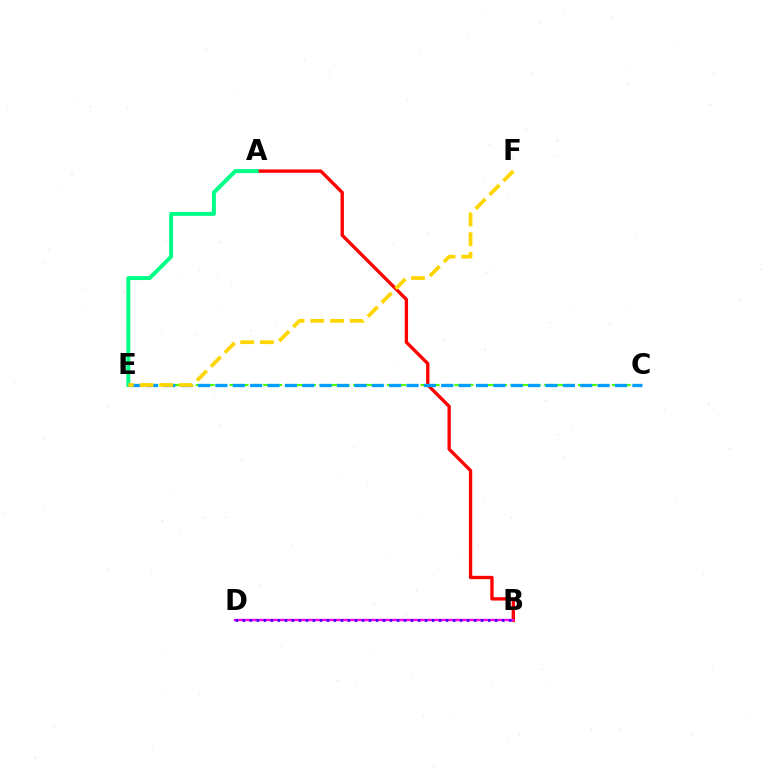{('A', 'B'): [{'color': '#ff0000', 'line_style': 'solid', 'thickness': 2.4}], ('B', 'D'): [{'color': '#ff00ed', 'line_style': 'solid', 'thickness': 1.66}, {'color': '#3700ff', 'line_style': 'dotted', 'thickness': 1.9}], ('A', 'E'): [{'color': '#00ff86', 'line_style': 'solid', 'thickness': 2.86}], ('C', 'E'): [{'color': '#4fff00', 'line_style': 'dashed', 'thickness': 1.53}, {'color': '#009eff', 'line_style': 'dashed', 'thickness': 2.36}], ('E', 'F'): [{'color': '#ffd500', 'line_style': 'dashed', 'thickness': 2.68}]}